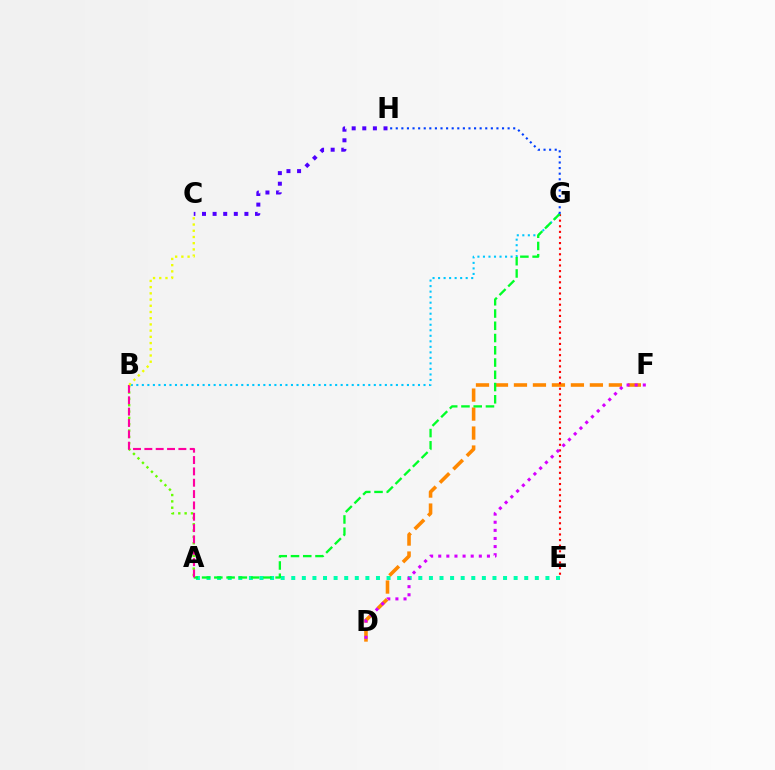{('A', 'E'): [{'color': '#00ffaf', 'line_style': 'dotted', 'thickness': 2.88}], ('D', 'F'): [{'color': '#ff8800', 'line_style': 'dashed', 'thickness': 2.58}, {'color': '#d600ff', 'line_style': 'dotted', 'thickness': 2.2}], ('A', 'B'): [{'color': '#66ff00', 'line_style': 'dotted', 'thickness': 1.72}, {'color': '#ff00a0', 'line_style': 'dashed', 'thickness': 1.54}], ('C', 'H'): [{'color': '#4f00ff', 'line_style': 'dotted', 'thickness': 2.88}], ('E', 'G'): [{'color': '#ff0000', 'line_style': 'dotted', 'thickness': 1.52}], ('B', 'G'): [{'color': '#00c7ff', 'line_style': 'dotted', 'thickness': 1.5}], ('A', 'G'): [{'color': '#00ff27', 'line_style': 'dashed', 'thickness': 1.66}], ('B', 'C'): [{'color': '#eeff00', 'line_style': 'dotted', 'thickness': 1.69}], ('G', 'H'): [{'color': '#003fff', 'line_style': 'dotted', 'thickness': 1.52}]}